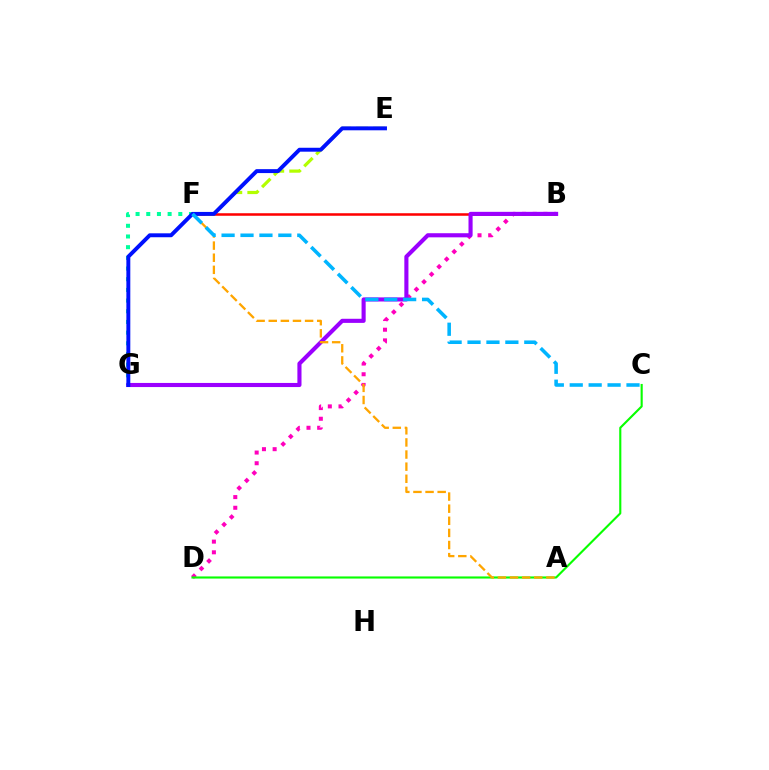{('F', 'G'): [{'color': '#00ff9d', 'line_style': 'dotted', 'thickness': 2.9}], ('B', 'D'): [{'color': '#ff00bd', 'line_style': 'dotted', 'thickness': 2.9}], ('B', 'F'): [{'color': '#ff0000', 'line_style': 'solid', 'thickness': 1.82}], ('C', 'D'): [{'color': '#08ff00', 'line_style': 'solid', 'thickness': 1.53}], ('B', 'G'): [{'color': '#9b00ff', 'line_style': 'solid', 'thickness': 2.96}], ('E', 'F'): [{'color': '#b3ff00', 'line_style': 'dashed', 'thickness': 2.3}], ('A', 'F'): [{'color': '#ffa500', 'line_style': 'dashed', 'thickness': 1.65}], ('E', 'G'): [{'color': '#0010ff', 'line_style': 'solid', 'thickness': 2.83}], ('C', 'F'): [{'color': '#00b5ff', 'line_style': 'dashed', 'thickness': 2.57}]}